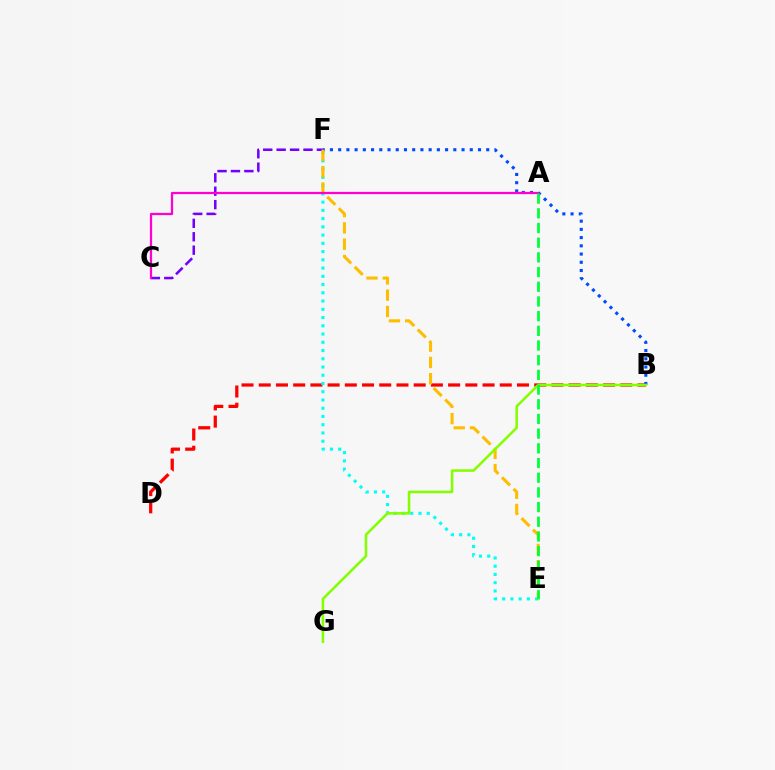{('B', 'D'): [{'color': '#ff0000', 'line_style': 'dashed', 'thickness': 2.34}], ('C', 'F'): [{'color': '#7200ff', 'line_style': 'dashed', 'thickness': 1.82}], ('E', 'F'): [{'color': '#00fff6', 'line_style': 'dotted', 'thickness': 2.24}, {'color': '#ffbd00', 'line_style': 'dashed', 'thickness': 2.21}], ('B', 'F'): [{'color': '#004bff', 'line_style': 'dotted', 'thickness': 2.23}], ('B', 'G'): [{'color': '#84ff00', 'line_style': 'solid', 'thickness': 1.84}], ('A', 'C'): [{'color': '#ff00cf', 'line_style': 'solid', 'thickness': 1.62}], ('A', 'E'): [{'color': '#00ff39', 'line_style': 'dashed', 'thickness': 2.0}]}